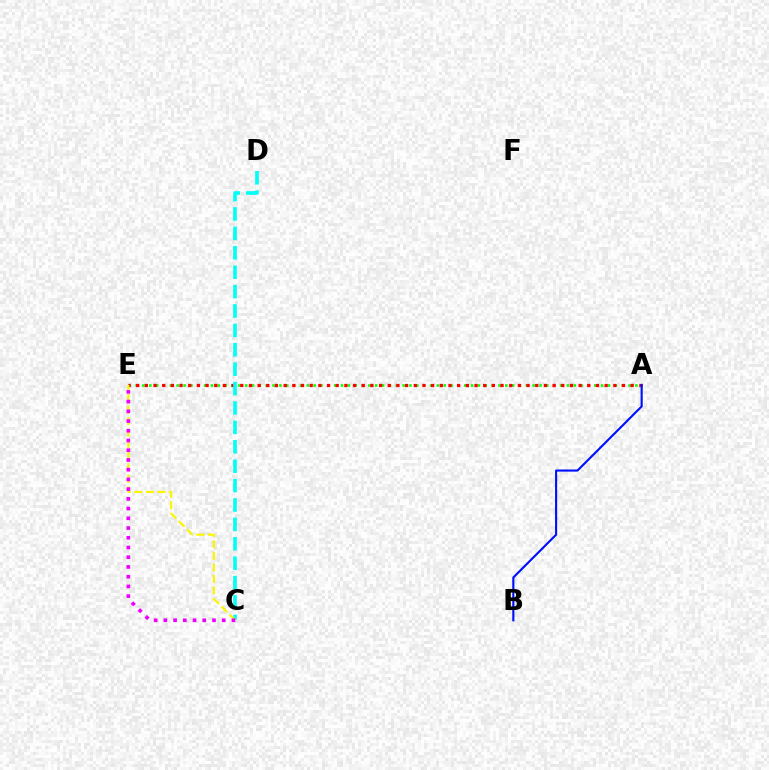{('A', 'E'): [{'color': '#08ff00', 'line_style': 'dotted', 'thickness': 1.86}, {'color': '#ff0000', 'line_style': 'dotted', 'thickness': 2.36}], ('C', 'D'): [{'color': '#00fff6', 'line_style': 'dashed', 'thickness': 2.64}], ('A', 'B'): [{'color': '#0010ff', 'line_style': 'solid', 'thickness': 1.53}], ('C', 'E'): [{'color': '#fcf500', 'line_style': 'dashed', 'thickness': 1.57}, {'color': '#ee00ff', 'line_style': 'dotted', 'thickness': 2.64}]}